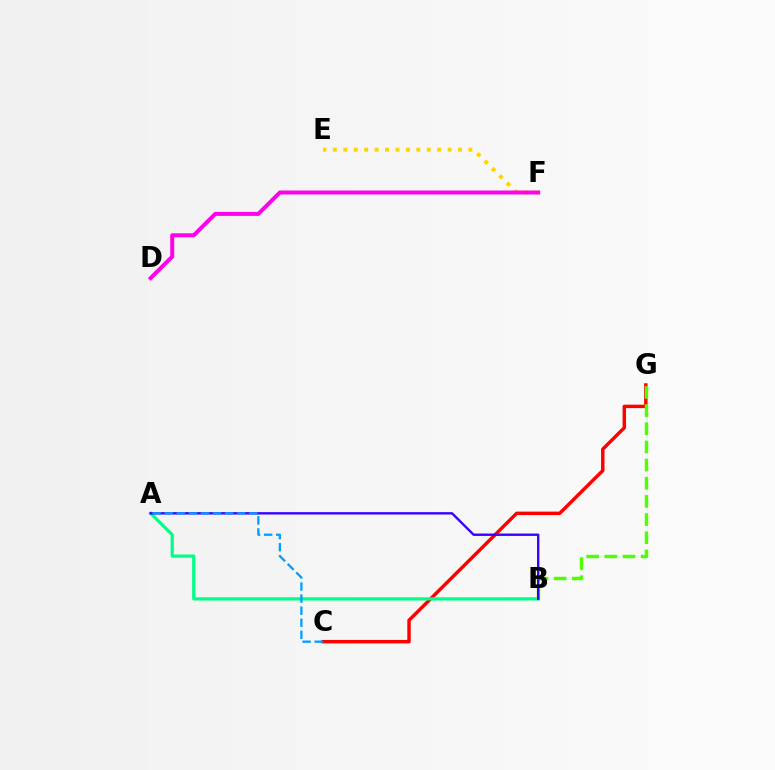{('E', 'F'): [{'color': '#ffd500', 'line_style': 'dotted', 'thickness': 2.83}], ('C', 'G'): [{'color': '#ff0000', 'line_style': 'solid', 'thickness': 2.48}], ('B', 'G'): [{'color': '#4fff00', 'line_style': 'dashed', 'thickness': 2.47}], ('A', 'B'): [{'color': '#00ff86', 'line_style': 'solid', 'thickness': 2.32}, {'color': '#3700ff', 'line_style': 'solid', 'thickness': 1.71}], ('D', 'F'): [{'color': '#ff00ed', 'line_style': 'solid', 'thickness': 2.87}], ('A', 'C'): [{'color': '#009eff', 'line_style': 'dashed', 'thickness': 1.64}]}